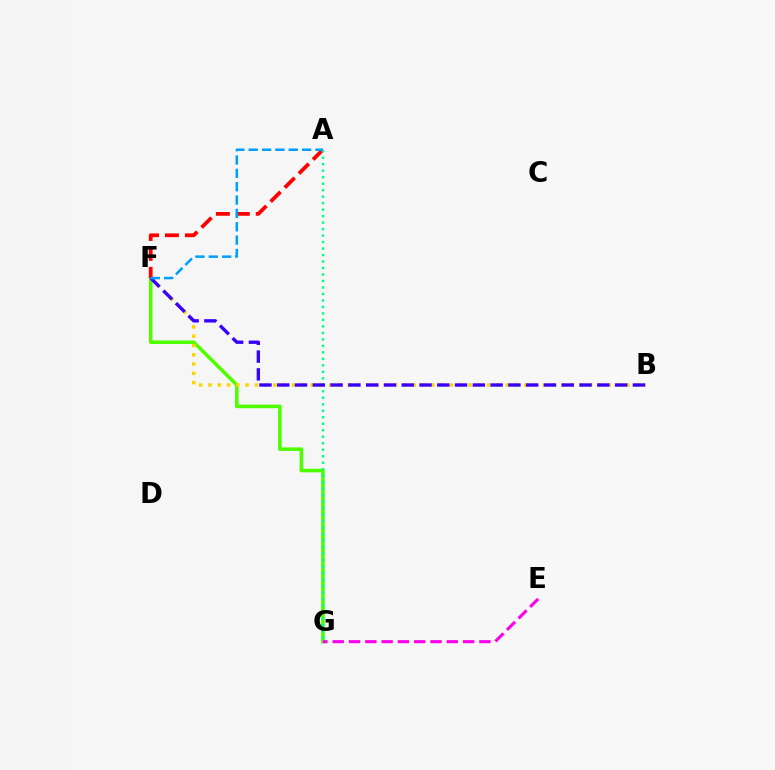{('F', 'G'): [{'color': '#4fff00', 'line_style': 'solid', 'thickness': 2.58}], ('A', 'F'): [{'color': '#ff0000', 'line_style': 'dashed', 'thickness': 2.71}, {'color': '#009eff', 'line_style': 'dashed', 'thickness': 1.81}], ('A', 'G'): [{'color': '#00ff86', 'line_style': 'dotted', 'thickness': 1.76}], ('B', 'F'): [{'color': '#ffd500', 'line_style': 'dotted', 'thickness': 2.52}, {'color': '#3700ff', 'line_style': 'dashed', 'thickness': 2.42}], ('E', 'G'): [{'color': '#ff00ed', 'line_style': 'dashed', 'thickness': 2.21}]}